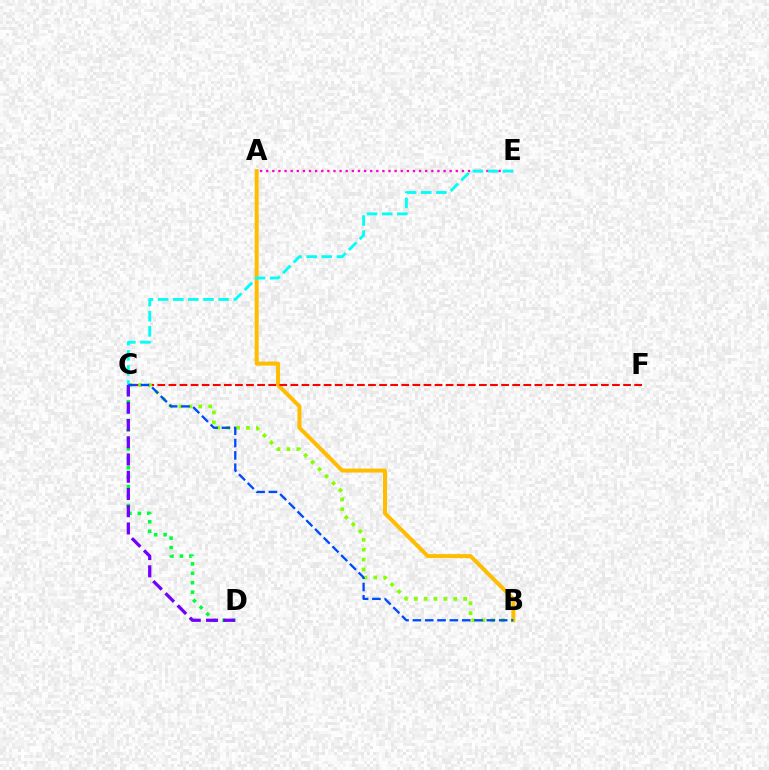{('A', 'B'): [{'color': '#ffbd00', 'line_style': 'solid', 'thickness': 2.86}], ('C', 'F'): [{'color': '#ff0000', 'line_style': 'dashed', 'thickness': 1.51}], ('A', 'E'): [{'color': '#ff00cf', 'line_style': 'dotted', 'thickness': 1.66}], ('B', 'C'): [{'color': '#84ff00', 'line_style': 'dotted', 'thickness': 2.68}, {'color': '#004bff', 'line_style': 'dashed', 'thickness': 1.68}], ('C', 'D'): [{'color': '#00ff39', 'line_style': 'dotted', 'thickness': 2.56}, {'color': '#7200ff', 'line_style': 'dashed', 'thickness': 2.34}], ('C', 'E'): [{'color': '#00fff6', 'line_style': 'dashed', 'thickness': 2.05}]}